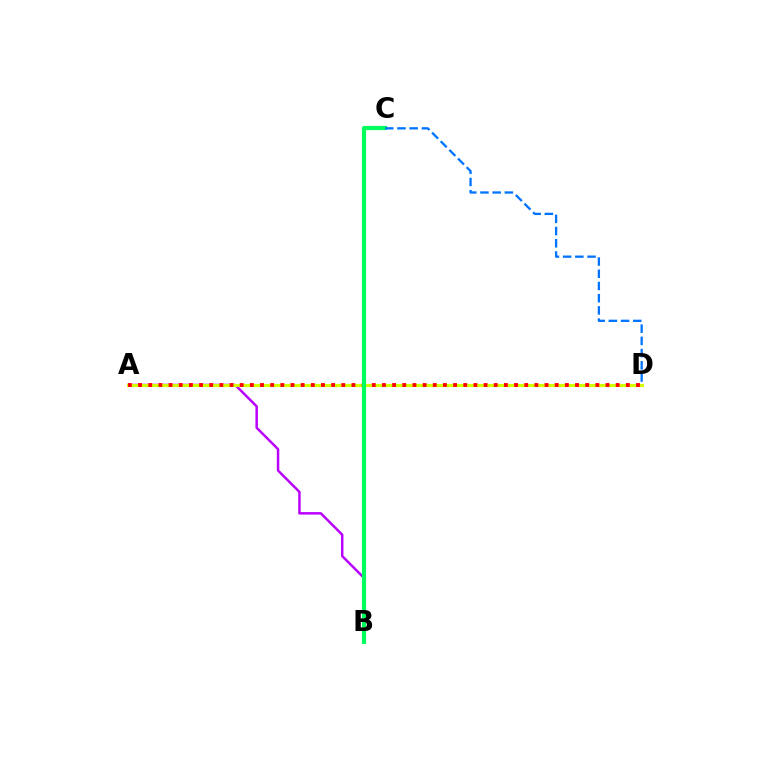{('A', 'B'): [{'color': '#b900ff', 'line_style': 'solid', 'thickness': 1.78}], ('A', 'D'): [{'color': '#d1ff00', 'line_style': 'solid', 'thickness': 2.22}, {'color': '#ff0000', 'line_style': 'dotted', 'thickness': 2.76}], ('B', 'C'): [{'color': '#00ff5c', 'line_style': 'solid', 'thickness': 2.99}], ('C', 'D'): [{'color': '#0074ff', 'line_style': 'dashed', 'thickness': 1.66}]}